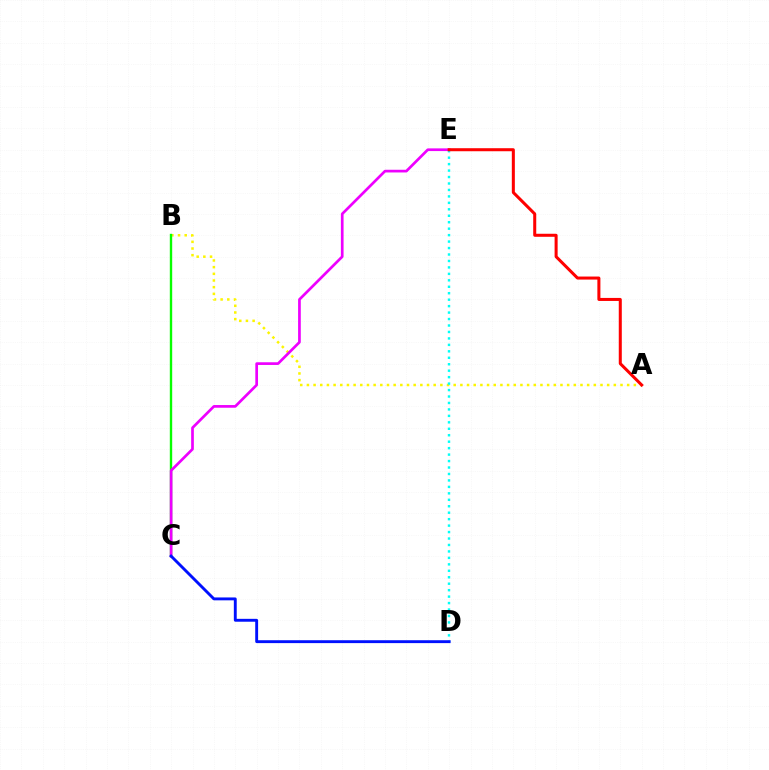{('A', 'B'): [{'color': '#fcf500', 'line_style': 'dotted', 'thickness': 1.81}], ('B', 'C'): [{'color': '#08ff00', 'line_style': 'solid', 'thickness': 1.72}], ('D', 'E'): [{'color': '#00fff6', 'line_style': 'dotted', 'thickness': 1.75}], ('C', 'E'): [{'color': '#ee00ff', 'line_style': 'solid', 'thickness': 1.94}], ('C', 'D'): [{'color': '#0010ff', 'line_style': 'solid', 'thickness': 2.08}], ('A', 'E'): [{'color': '#ff0000', 'line_style': 'solid', 'thickness': 2.18}]}